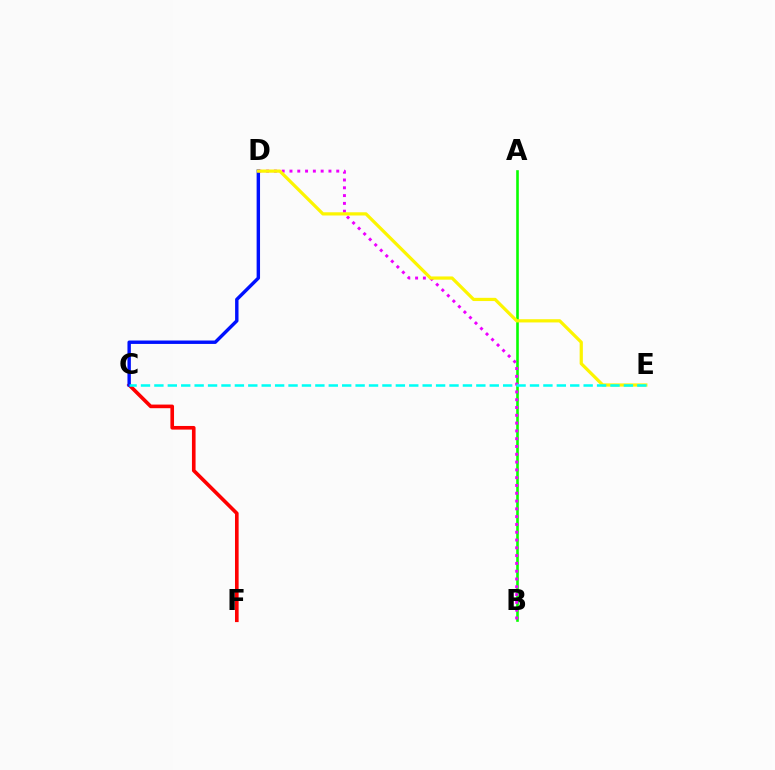{('C', 'F'): [{'color': '#ff0000', 'line_style': 'solid', 'thickness': 2.61}], ('C', 'D'): [{'color': '#0010ff', 'line_style': 'solid', 'thickness': 2.46}], ('A', 'B'): [{'color': '#08ff00', 'line_style': 'solid', 'thickness': 1.88}], ('B', 'D'): [{'color': '#ee00ff', 'line_style': 'dotted', 'thickness': 2.12}], ('D', 'E'): [{'color': '#fcf500', 'line_style': 'solid', 'thickness': 2.32}], ('C', 'E'): [{'color': '#00fff6', 'line_style': 'dashed', 'thickness': 1.82}]}